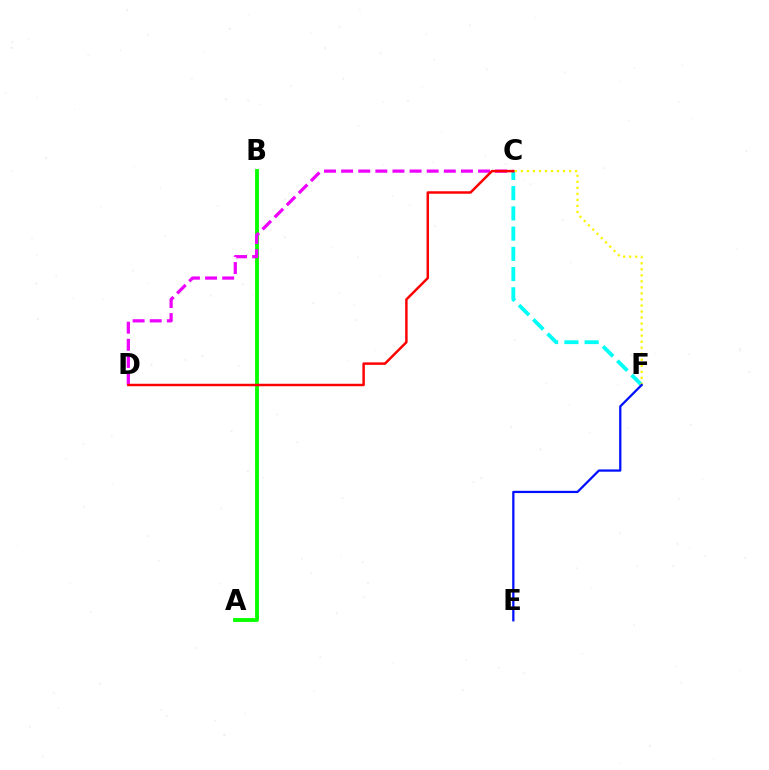{('A', 'B'): [{'color': '#08ff00', 'line_style': 'solid', 'thickness': 2.78}], ('C', 'F'): [{'color': '#00fff6', 'line_style': 'dashed', 'thickness': 2.75}, {'color': '#fcf500', 'line_style': 'dotted', 'thickness': 1.64}], ('C', 'D'): [{'color': '#ee00ff', 'line_style': 'dashed', 'thickness': 2.33}, {'color': '#ff0000', 'line_style': 'solid', 'thickness': 1.78}], ('E', 'F'): [{'color': '#0010ff', 'line_style': 'solid', 'thickness': 1.62}]}